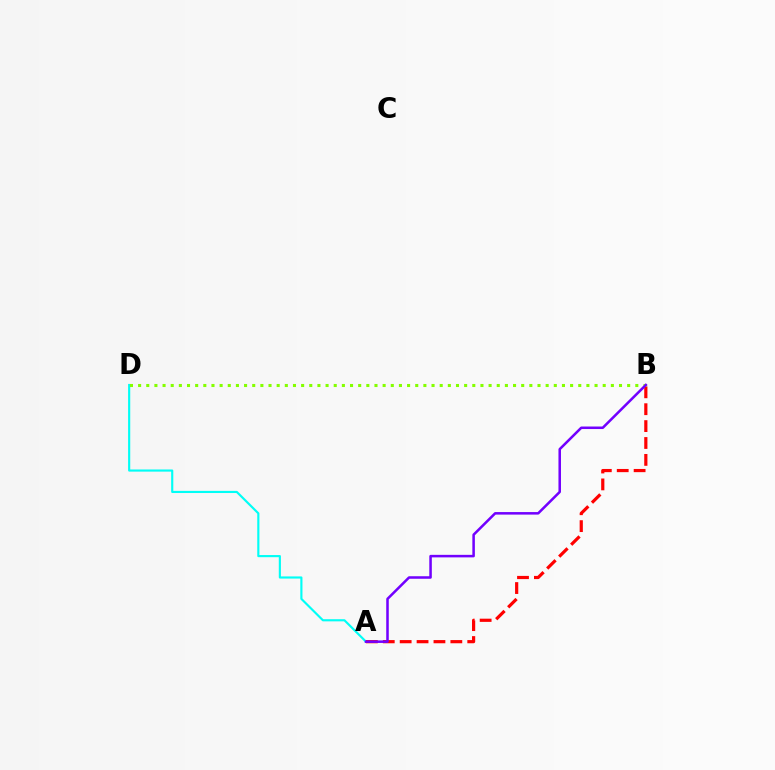{('A', 'D'): [{'color': '#00fff6', 'line_style': 'solid', 'thickness': 1.55}], ('A', 'B'): [{'color': '#ff0000', 'line_style': 'dashed', 'thickness': 2.3}, {'color': '#7200ff', 'line_style': 'solid', 'thickness': 1.82}], ('B', 'D'): [{'color': '#84ff00', 'line_style': 'dotted', 'thickness': 2.21}]}